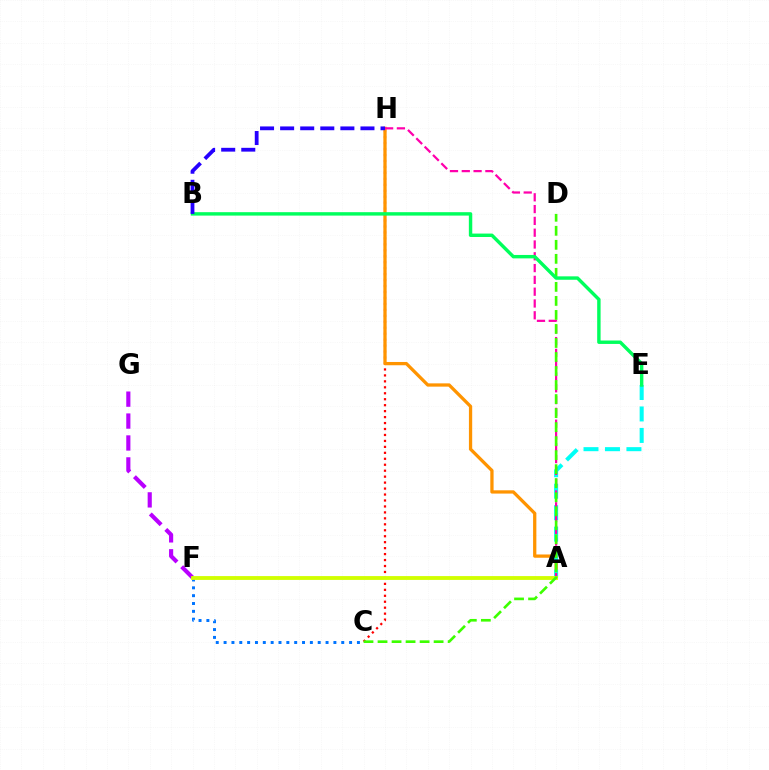{('C', 'H'): [{'color': '#ff0000', 'line_style': 'dotted', 'thickness': 1.62}], ('A', 'H'): [{'color': '#ff9400', 'line_style': 'solid', 'thickness': 2.36}, {'color': '#ff00ac', 'line_style': 'dashed', 'thickness': 1.6}], ('A', 'E'): [{'color': '#00fff6', 'line_style': 'dashed', 'thickness': 2.92}], ('F', 'G'): [{'color': '#b900ff', 'line_style': 'dashed', 'thickness': 2.98}], ('C', 'F'): [{'color': '#0074ff', 'line_style': 'dotted', 'thickness': 2.13}], ('A', 'F'): [{'color': '#d1ff00', 'line_style': 'solid', 'thickness': 2.76}], ('C', 'D'): [{'color': '#3dff00', 'line_style': 'dashed', 'thickness': 1.9}], ('B', 'E'): [{'color': '#00ff5c', 'line_style': 'solid', 'thickness': 2.46}], ('B', 'H'): [{'color': '#2500ff', 'line_style': 'dashed', 'thickness': 2.73}]}